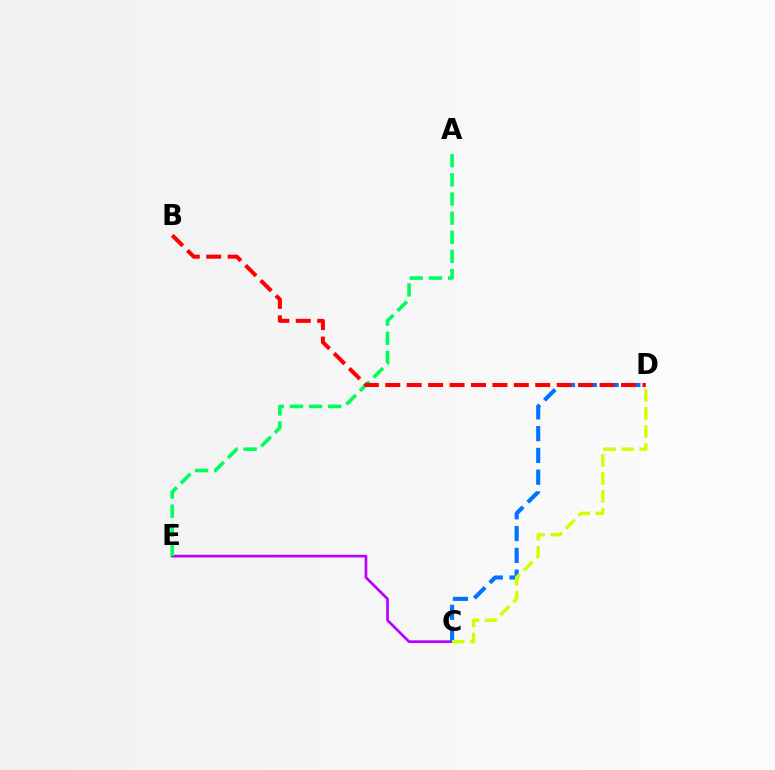{('C', 'E'): [{'color': '#b900ff', 'line_style': 'solid', 'thickness': 1.94}], ('A', 'E'): [{'color': '#00ff5c', 'line_style': 'dashed', 'thickness': 2.6}], ('C', 'D'): [{'color': '#0074ff', 'line_style': 'dashed', 'thickness': 2.96}, {'color': '#d1ff00', 'line_style': 'dashed', 'thickness': 2.45}], ('B', 'D'): [{'color': '#ff0000', 'line_style': 'dashed', 'thickness': 2.91}]}